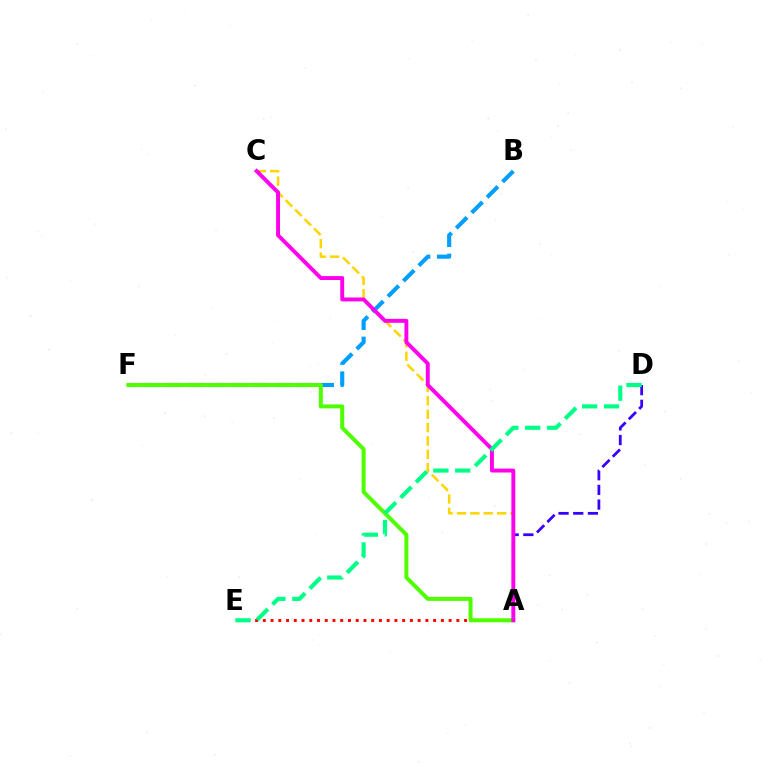{('A', 'E'): [{'color': '#ff0000', 'line_style': 'dotted', 'thickness': 2.1}], ('A', 'D'): [{'color': '#3700ff', 'line_style': 'dashed', 'thickness': 2.0}], ('A', 'C'): [{'color': '#ffd500', 'line_style': 'dashed', 'thickness': 1.82}, {'color': '#ff00ed', 'line_style': 'solid', 'thickness': 2.82}], ('B', 'F'): [{'color': '#009eff', 'line_style': 'dashed', 'thickness': 2.96}], ('A', 'F'): [{'color': '#4fff00', 'line_style': 'solid', 'thickness': 2.88}], ('D', 'E'): [{'color': '#00ff86', 'line_style': 'dashed', 'thickness': 2.98}]}